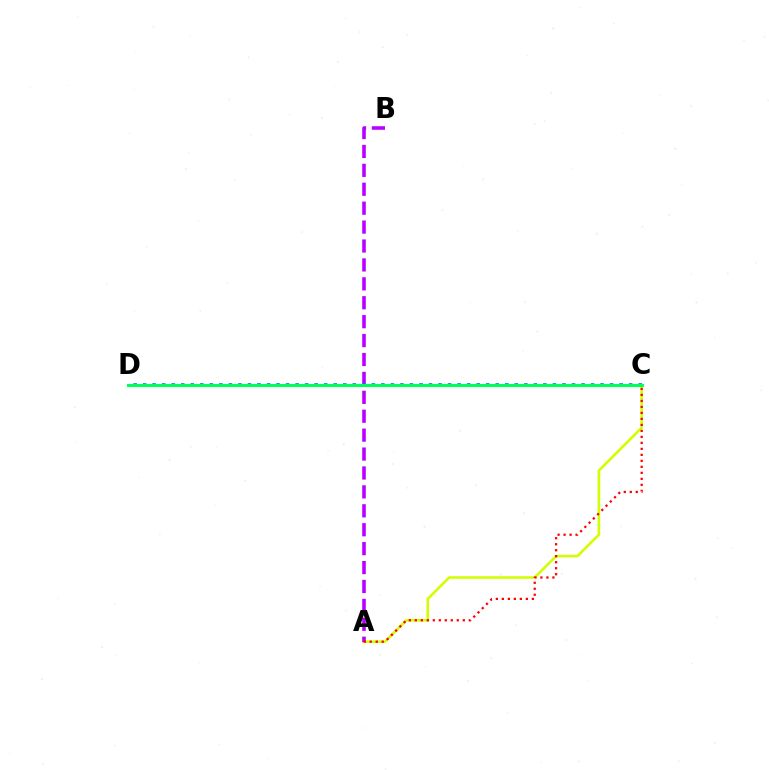{('A', 'C'): [{'color': '#d1ff00', 'line_style': 'solid', 'thickness': 1.87}, {'color': '#ff0000', 'line_style': 'dotted', 'thickness': 1.63}], ('A', 'B'): [{'color': '#b900ff', 'line_style': 'dashed', 'thickness': 2.57}], ('C', 'D'): [{'color': '#0074ff', 'line_style': 'dotted', 'thickness': 2.59}, {'color': '#00ff5c', 'line_style': 'solid', 'thickness': 2.22}]}